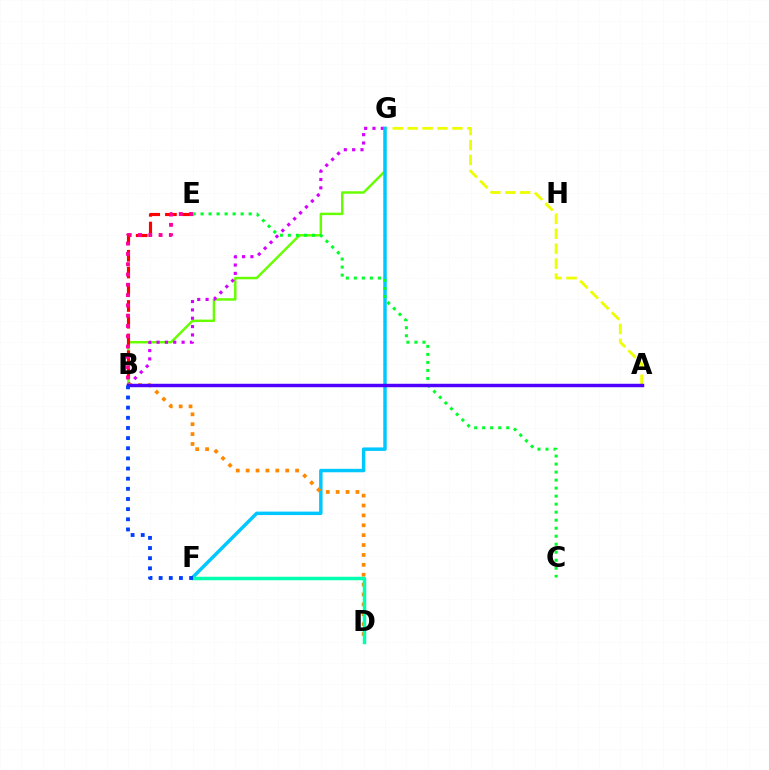{('B', 'G'): [{'color': '#66ff00', 'line_style': 'solid', 'thickness': 1.77}, {'color': '#d600ff', 'line_style': 'dotted', 'thickness': 2.27}], ('A', 'G'): [{'color': '#eeff00', 'line_style': 'dashed', 'thickness': 2.03}], ('B', 'E'): [{'color': '#ff0000', 'line_style': 'dashed', 'thickness': 2.27}, {'color': '#ff00a0', 'line_style': 'dotted', 'thickness': 2.8}], ('F', 'G'): [{'color': '#00c7ff', 'line_style': 'solid', 'thickness': 2.49}], ('B', 'D'): [{'color': '#ff8800', 'line_style': 'dotted', 'thickness': 2.69}], ('C', 'E'): [{'color': '#00ff27', 'line_style': 'dotted', 'thickness': 2.18}], ('D', 'F'): [{'color': '#00ffaf', 'line_style': 'solid', 'thickness': 2.5}], ('A', 'B'): [{'color': '#4f00ff', 'line_style': 'solid', 'thickness': 2.49}], ('B', 'F'): [{'color': '#003fff', 'line_style': 'dotted', 'thickness': 2.76}]}